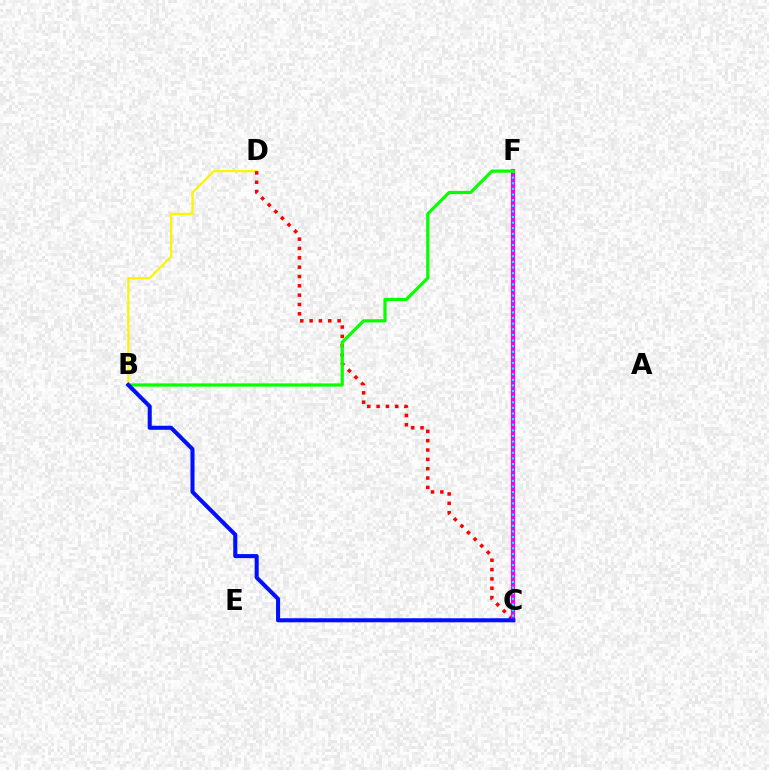{('B', 'D'): [{'color': '#fcf500', 'line_style': 'solid', 'thickness': 1.61}], ('C', 'D'): [{'color': '#ff0000', 'line_style': 'dotted', 'thickness': 2.54}], ('C', 'F'): [{'color': '#ee00ff', 'line_style': 'solid', 'thickness': 2.99}, {'color': '#00fff6', 'line_style': 'dotted', 'thickness': 1.53}], ('B', 'F'): [{'color': '#08ff00', 'line_style': 'solid', 'thickness': 2.32}], ('B', 'C'): [{'color': '#0010ff', 'line_style': 'solid', 'thickness': 2.92}]}